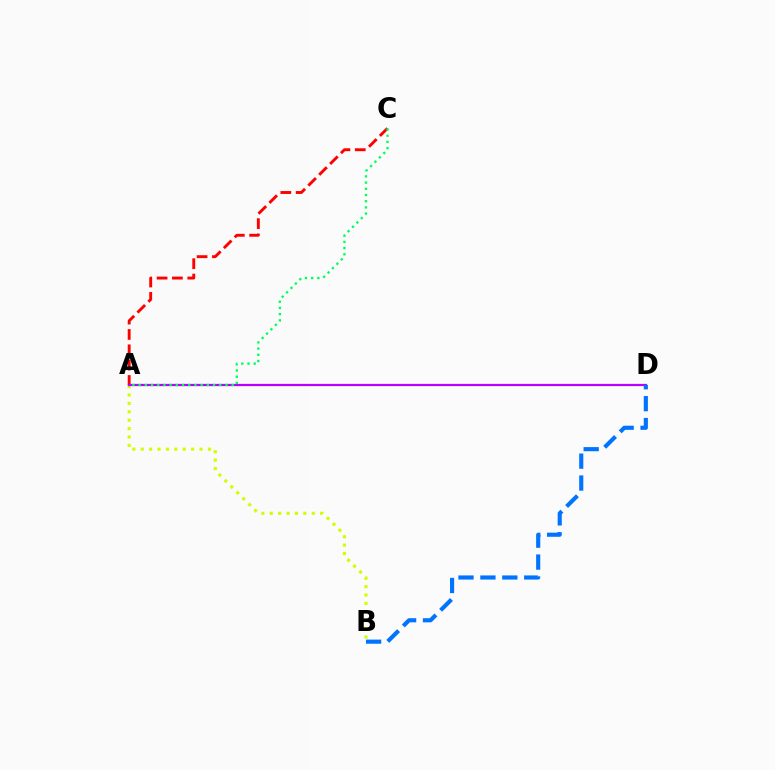{('A', 'B'): [{'color': '#d1ff00', 'line_style': 'dotted', 'thickness': 2.28}], ('A', 'C'): [{'color': '#ff0000', 'line_style': 'dashed', 'thickness': 2.08}, {'color': '#00ff5c', 'line_style': 'dotted', 'thickness': 1.69}], ('A', 'D'): [{'color': '#b900ff', 'line_style': 'solid', 'thickness': 1.61}], ('B', 'D'): [{'color': '#0074ff', 'line_style': 'dashed', 'thickness': 2.98}]}